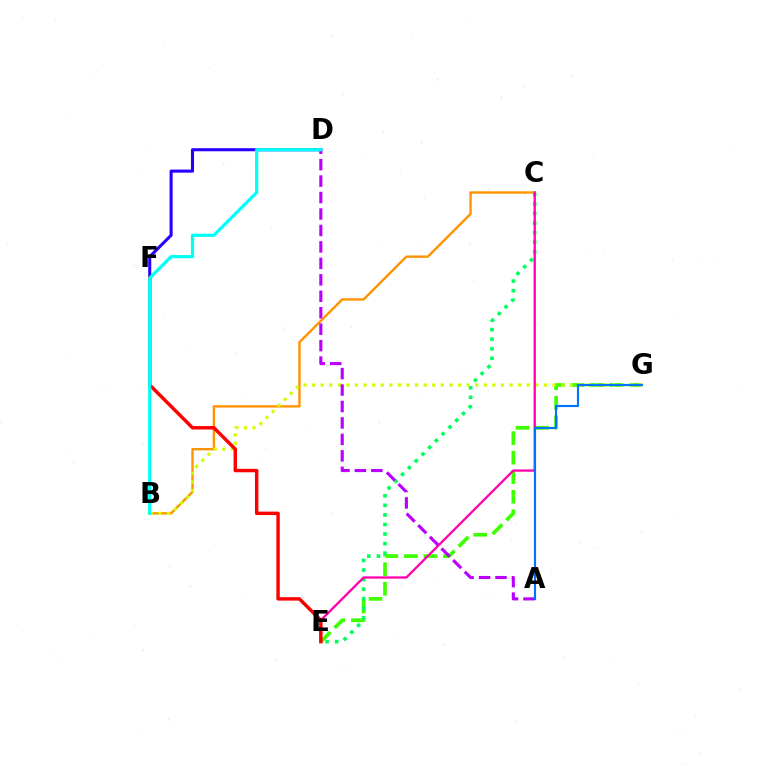{('D', 'F'): [{'color': '#2500ff', 'line_style': 'solid', 'thickness': 2.21}], ('E', 'G'): [{'color': '#3dff00', 'line_style': 'dashed', 'thickness': 2.65}], ('B', 'C'): [{'color': '#ff9400', 'line_style': 'solid', 'thickness': 1.73}], ('C', 'E'): [{'color': '#00ff5c', 'line_style': 'dotted', 'thickness': 2.6}, {'color': '#ff00ac', 'line_style': 'solid', 'thickness': 1.65}], ('B', 'G'): [{'color': '#d1ff00', 'line_style': 'dotted', 'thickness': 2.33}], ('A', 'D'): [{'color': '#b900ff', 'line_style': 'dashed', 'thickness': 2.23}], ('E', 'F'): [{'color': '#ff0000', 'line_style': 'solid', 'thickness': 2.48}], ('B', 'D'): [{'color': '#00fff6', 'line_style': 'solid', 'thickness': 2.33}], ('A', 'G'): [{'color': '#0074ff', 'line_style': 'solid', 'thickness': 1.56}]}